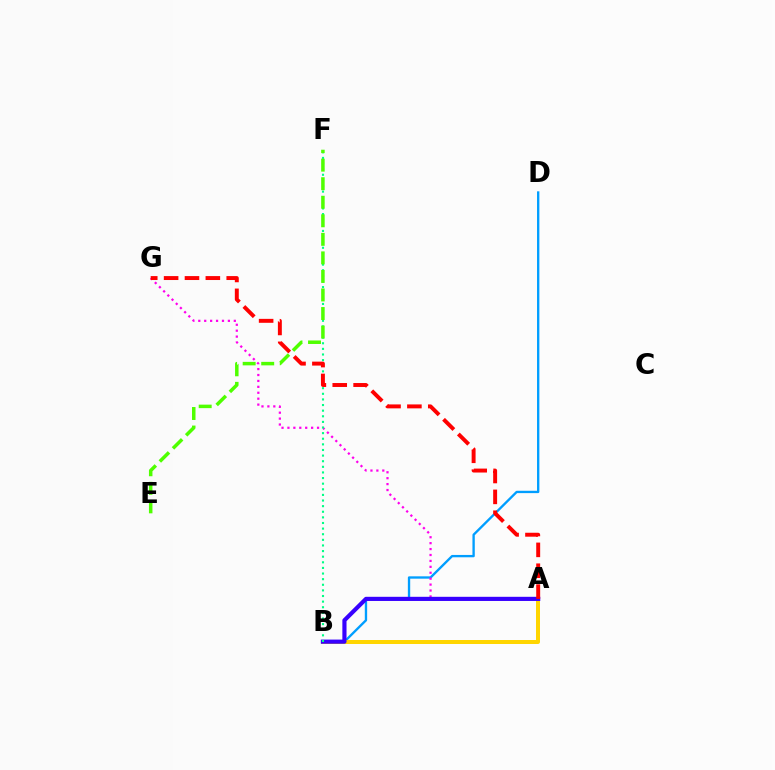{('B', 'D'): [{'color': '#009eff', 'line_style': 'solid', 'thickness': 1.69}], ('A', 'B'): [{'color': '#ffd500', 'line_style': 'solid', 'thickness': 2.88}, {'color': '#3700ff', 'line_style': 'solid', 'thickness': 2.99}], ('A', 'G'): [{'color': '#ff00ed', 'line_style': 'dotted', 'thickness': 1.61}, {'color': '#ff0000', 'line_style': 'dashed', 'thickness': 2.84}], ('B', 'F'): [{'color': '#00ff86', 'line_style': 'dotted', 'thickness': 1.53}], ('E', 'F'): [{'color': '#4fff00', 'line_style': 'dashed', 'thickness': 2.52}]}